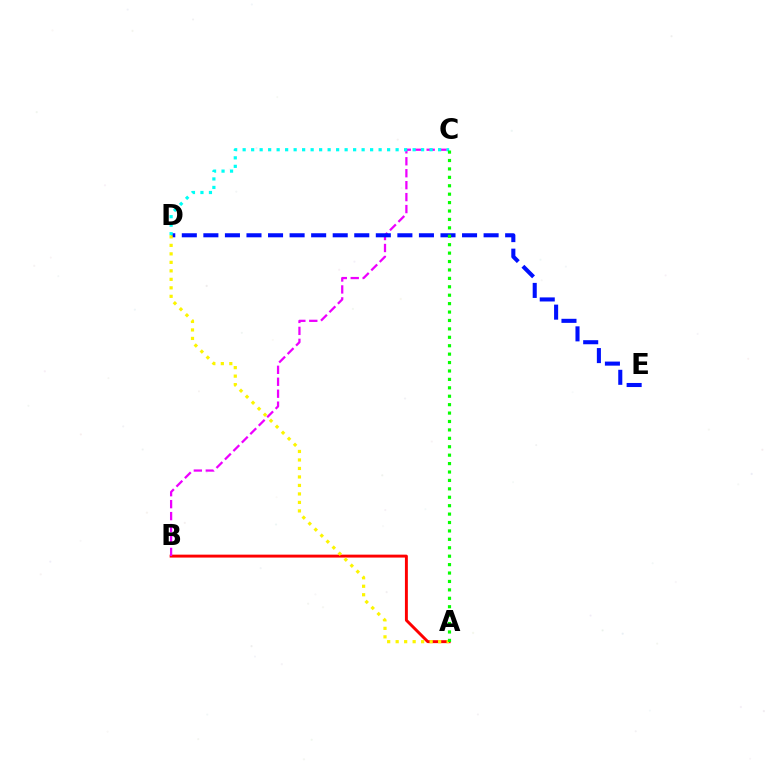{('A', 'B'): [{'color': '#ff0000', 'line_style': 'solid', 'thickness': 2.11}], ('B', 'C'): [{'color': '#ee00ff', 'line_style': 'dashed', 'thickness': 1.62}], ('D', 'E'): [{'color': '#0010ff', 'line_style': 'dashed', 'thickness': 2.93}], ('C', 'D'): [{'color': '#00fff6', 'line_style': 'dotted', 'thickness': 2.31}], ('A', 'D'): [{'color': '#fcf500', 'line_style': 'dotted', 'thickness': 2.31}], ('A', 'C'): [{'color': '#08ff00', 'line_style': 'dotted', 'thickness': 2.29}]}